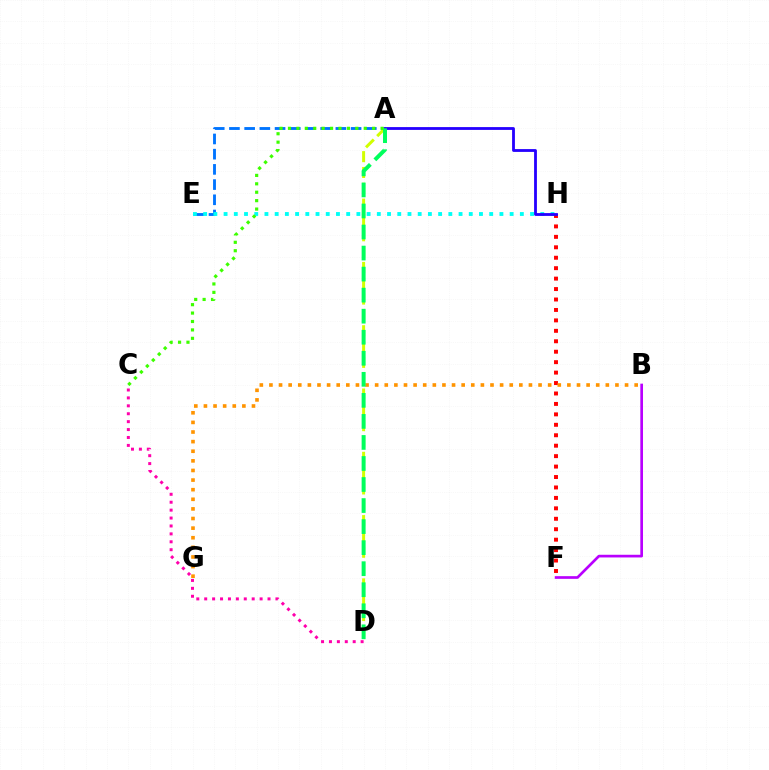{('A', 'E'): [{'color': '#0074ff', 'line_style': 'dashed', 'thickness': 2.07}], ('A', 'D'): [{'color': '#d1ff00', 'line_style': 'dashed', 'thickness': 2.15}, {'color': '#00ff5c', 'line_style': 'dashed', 'thickness': 2.86}], ('E', 'H'): [{'color': '#00fff6', 'line_style': 'dotted', 'thickness': 2.78}], ('A', 'C'): [{'color': '#3dff00', 'line_style': 'dotted', 'thickness': 2.29}], ('B', 'F'): [{'color': '#b900ff', 'line_style': 'solid', 'thickness': 1.93}], ('F', 'H'): [{'color': '#ff0000', 'line_style': 'dotted', 'thickness': 2.84}], ('B', 'G'): [{'color': '#ff9400', 'line_style': 'dotted', 'thickness': 2.61}], ('A', 'H'): [{'color': '#2500ff', 'line_style': 'solid', 'thickness': 2.02}], ('C', 'D'): [{'color': '#ff00ac', 'line_style': 'dotted', 'thickness': 2.15}]}